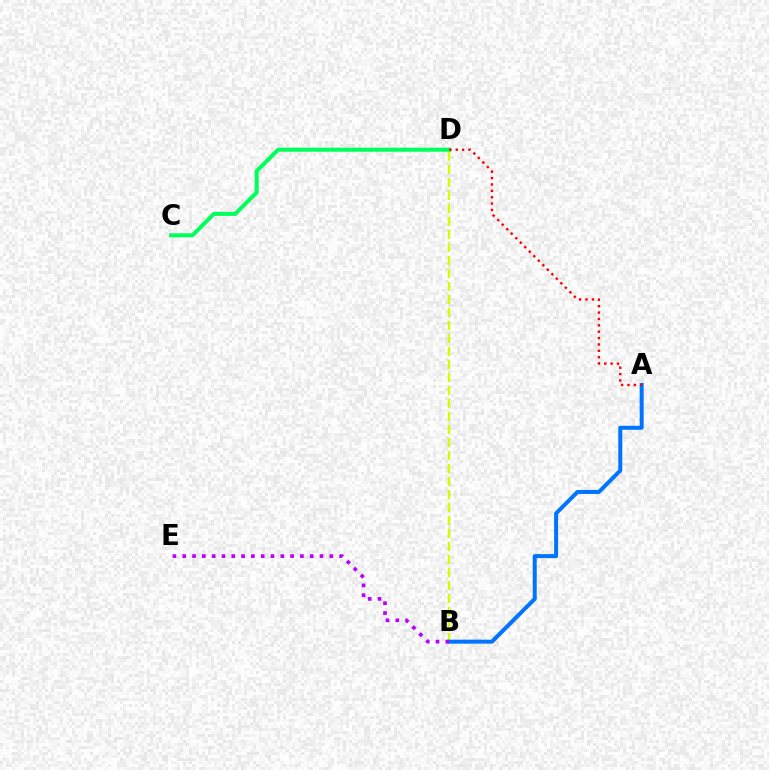{('B', 'D'): [{'color': '#d1ff00', 'line_style': 'dashed', 'thickness': 1.77}], ('A', 'B'): [{'color': '#0074ff', 'line_style': 'solid', 'thickness': 2.88}], ('B', 'E'): [{'color': '#b900ff', 'line_style': 'dotted', 'thickness': 2.66}], ('C', 'D'): [{'color': '#00ff5c', 'line_style': 'solid', 'thickness': 2.89}], ('A', 'D'): [{'color': '#ff0000', 'line_style': 'dotted', 'thickness': 1.73}]}